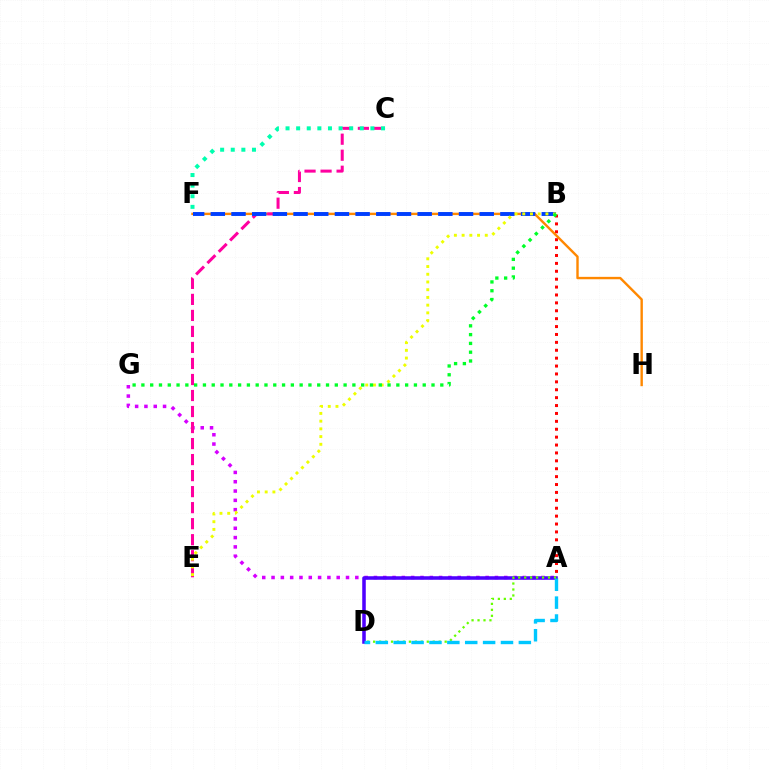{('A', 'B'): [{'color': '#ff0000', 'line_style': 'dotted', 'thickness': 2.15}], ('A', 'G'): [{'color': '#d600ff', 'line_style': 'dotted', 'thickness': 2.53}], ('F', 'H'): [{'color': '#ff8800', 'line_style': 'solid', 'thickness': 1.73}], ('C', 'E'): [{'color': '#ff00a0', 'line_style': 'dashed', 'thickness': 2.18}], ('A', 'D'): [{'color': '#4f00ff', 'line_style': 'solid', 'thickness': 2.55}, {'color': '#66ff00', 'line_style': 'dotted', 'thickness': 1.62}, {'color': '#00c7ff', 'line_style': 'dashed', 'thickness': 2.43}], ('B', 'F'): [{'color': '#003fff', 'line_style': 'dashed', 'thickness': 2.81}], ('B', 'E'): [{'color': '#eeff00', 'line_style': 'dotted', 'thickness': 2.1}], ('C', 'F'): [{'color': '#00ffaf', 'line_style': 'dotted', 'thickness': 2.88}], ('B', 'G'): [{'color': '#00ff27', 'line_style': 'dotted', 'thickness': 2.39}]}